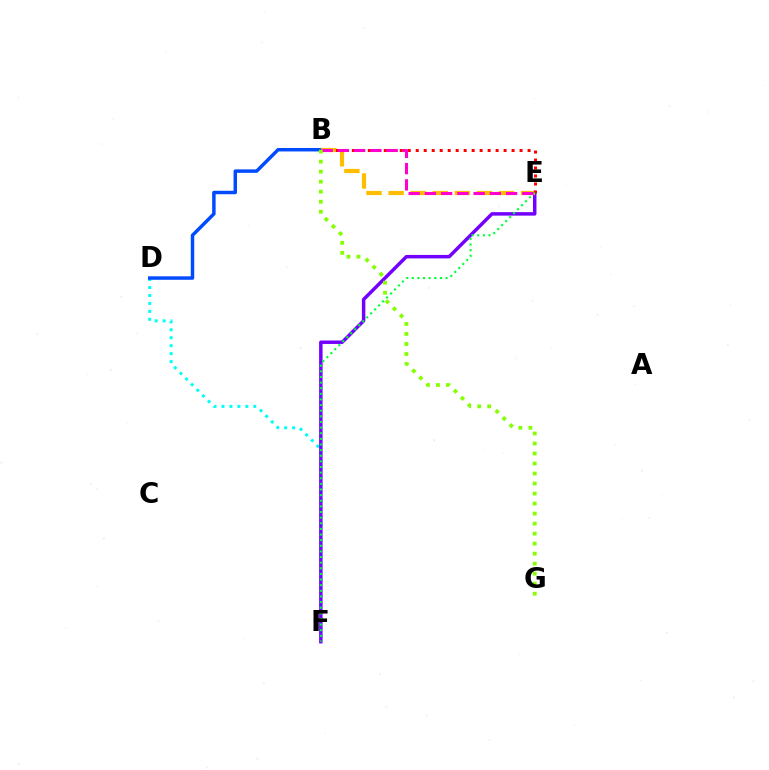{('D', 'F'): [{'color': '#00fff6', 'line_style': 'dotted', 'thickness': 2.16}], ('E', 'F'): [{'color': '#7200ff', 'line_style': 'solid', 'thickness': 2.5}, {'color': '#00ff39', 'line_style': 'dotted', 'thickness': 1.53}], ('B', 'D'): [{'color': '#004bff', 'line_style': 'solid', 'thickness': 2.49}], ('B', 'E'): [{'color': '#ffbd00', 'line_style': 'dashed', 'thickness': 3.0}, {'color': '#ff0000', 'line_style': 'dotted', 'thickness': 2.17}, {'color': '#ff00cf', 'line_style': 'dashed', 'thickness': 2.21}], ('B', 'G'): [{'color': '#84ff00', 'line_style': 'dotted', 'thickness': 2.72}]}